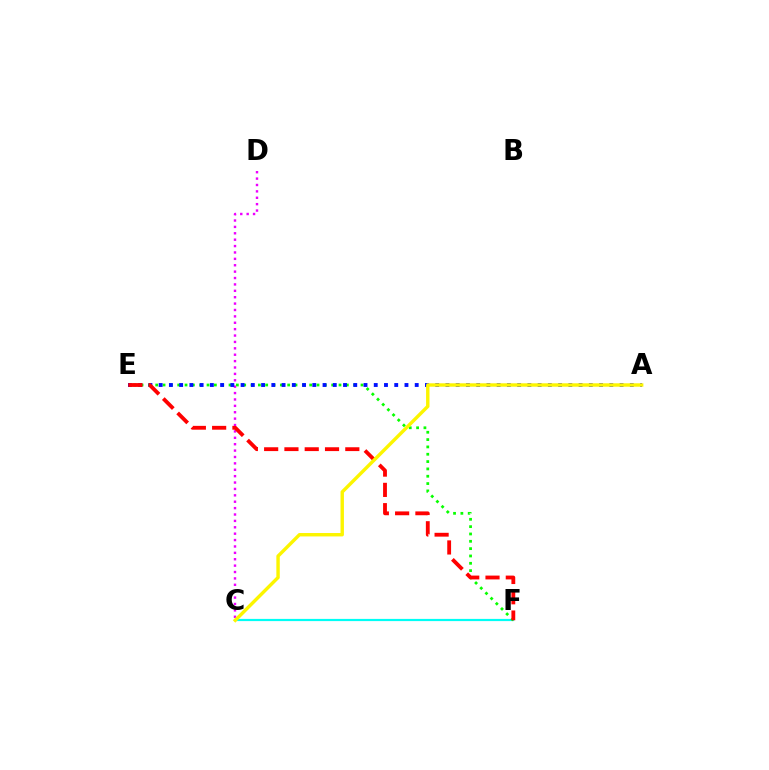{('C', 'F'): [{'color': '#00fff6', 'line_style': 'solid', 'thickness': 1.58}], ('C', 'D'): [{'color': '#ee00ff', 'line_style': 'dotted', 'thickness': 1.74}], ('E', 'F'): [{'color': '#08ff00', 'line_style': 'dotted', 'thickness': 1.99}, {'color': '#ff0000', 'line_style': 'dashed', 'thickness': 2.76}], ('A', 'E'): [{'color': '#0010ff', 'line_style': 'dotted', 'thickness': 2.78}], ('A', 'C'): [{'color': '#fcf500', 'line_style': 'solid', 'thickness': 2.45}]}